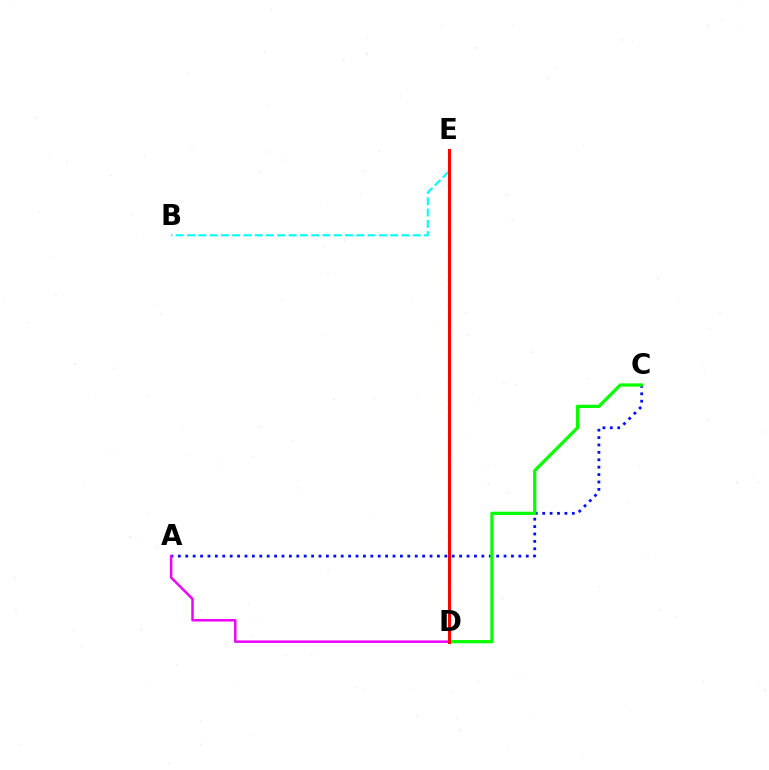{('B', 'E'): [{'color': '#00fff6', 'line_style': 'dashed', 'thickness': 1.53}], ('A', 'C'): [{'color': '#0010ff', 'line_style': 'dotted', 'thickness': 2.01}], ('D', 'E'): [{'color': '#fcf500', 'line_style': 'dotted', 'thickness': 2.32}, {'color': '#ff0000', 'line_style': 'solid', 'thickness': 2.18}], ('C', 'D'): [{'color': '#08ff00', 'line_style': 'solid', 'thickness': 2.33}], ('A', 'D'): [{'color': '#ee00ff', 'line_style': 'solid', 'thickness': 1.79}]}